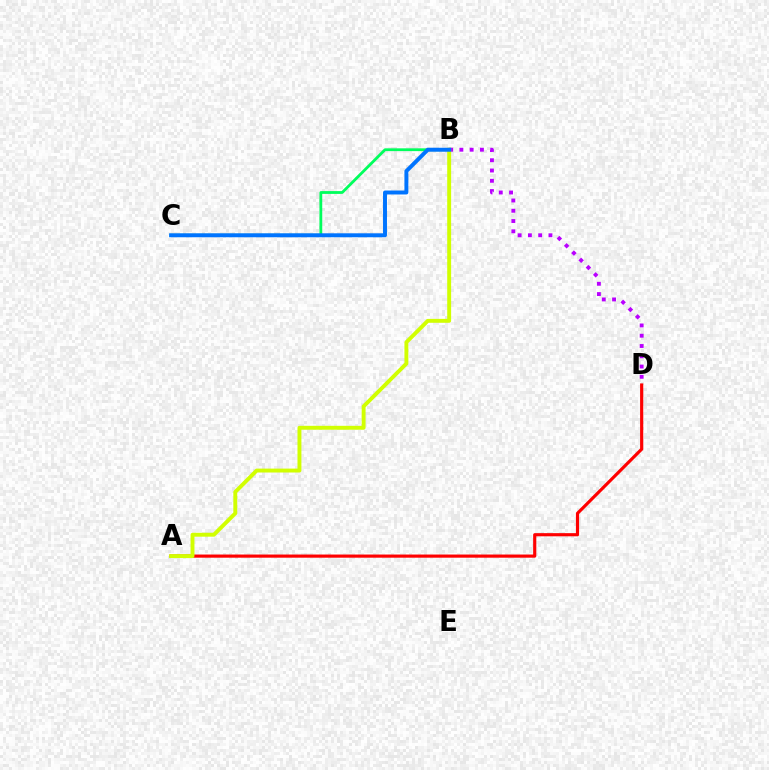{('A', 'D'): [{'color': '#ff0000', 'line_style': 'solid', 'thickness': 2.27}], ('B', 'D'): [{'color': '#b900ff', 'line_style': 'dotted', 'thickness': 2.79}], ('A', 'B'): [{'color': '#d1ff00', 'line_style': 'solid', 'thickness': 2.81}], ('B', 'C'): [{'color': '#00ff5c', 'line_style': 'solid', 'thickness': 2.02}, {'color': '#0074ff', 'line_style': 'solid', 'thickness': 2.85}]}